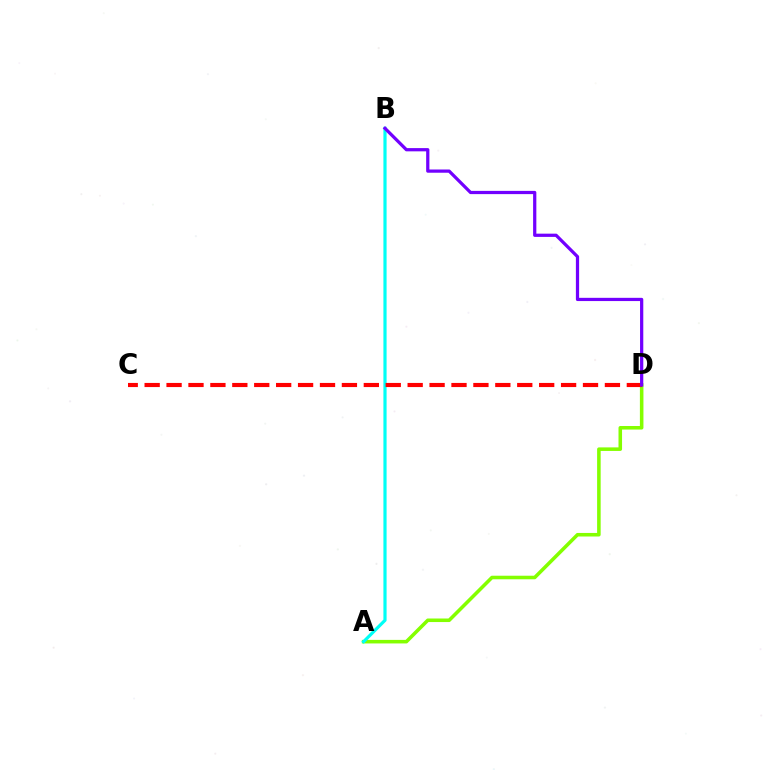{('A', 'D'): [{'color': '#84ff00', 'line_style': 'solid', 'thickness': 2.56}], ('A', 'B'): [{'color': '#00fff6', 'line_style': 'solid', 'thickness': 2.29}], ('C', 'D'): [{'color': '#ff0000', 'line_style': 'dashed', 'thickness': 2.98}], ('B', 'D'): [{'color': '#7200ff', 'line_style': 'solid', 'thickness': 2.33}]}